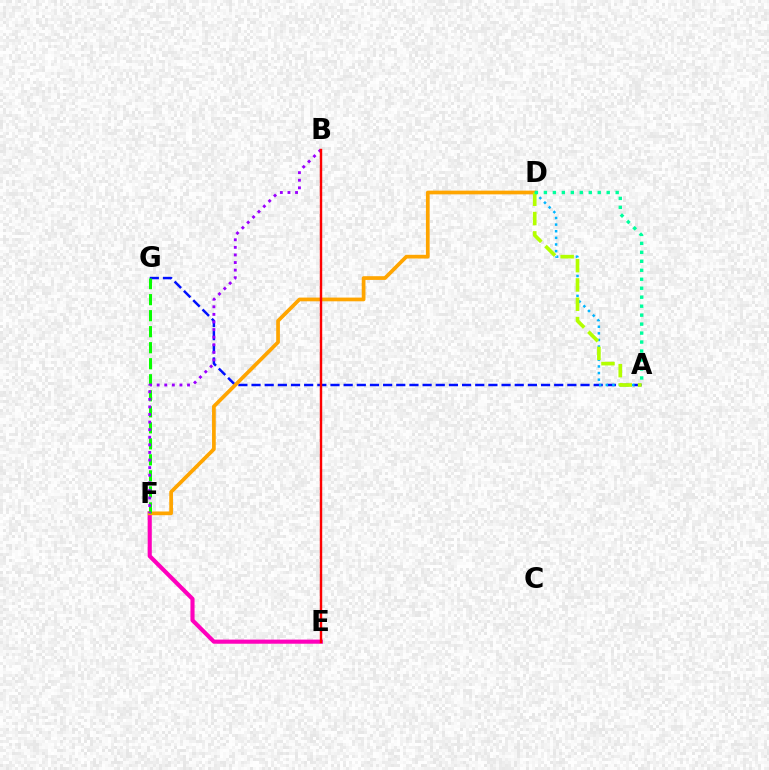{('E', 'F'): [{'color': '#ff00bd', 'line_style': 'solid', 'thickness': 2.97}], ('A', 'G'): [{'color': '#0010ff', 'line_style': 'dashed', 'thickness': 1.79}], ('D', 'F'): [{'color': '#ffa500', 'line_style': 'solid', 'thickness': 2.68}], ('F', 'G'): [{'color': '#08ff00', 'line_style': 'dashed', 'thickness': 2.18}], ('A', 'D'): [{'color': '#00b5ff', 'line_style': 'dotted', 'thickness': 1.8}, {'color': '#b3ff00', 'line_style': 'dashed', 'thickness': 2.63}, {'color': '#00ff9d', 'line_style': 'dotted', 'thickness': 2.44}], ('B', 'F'): [{'color': '#9b00ff', 'line_style': 'dotted', 'thickness': 2.06}], ('B', 'E'): [{'color': '#ff0000', 'line_style': 'solid', 'thickness': 1.74}]}